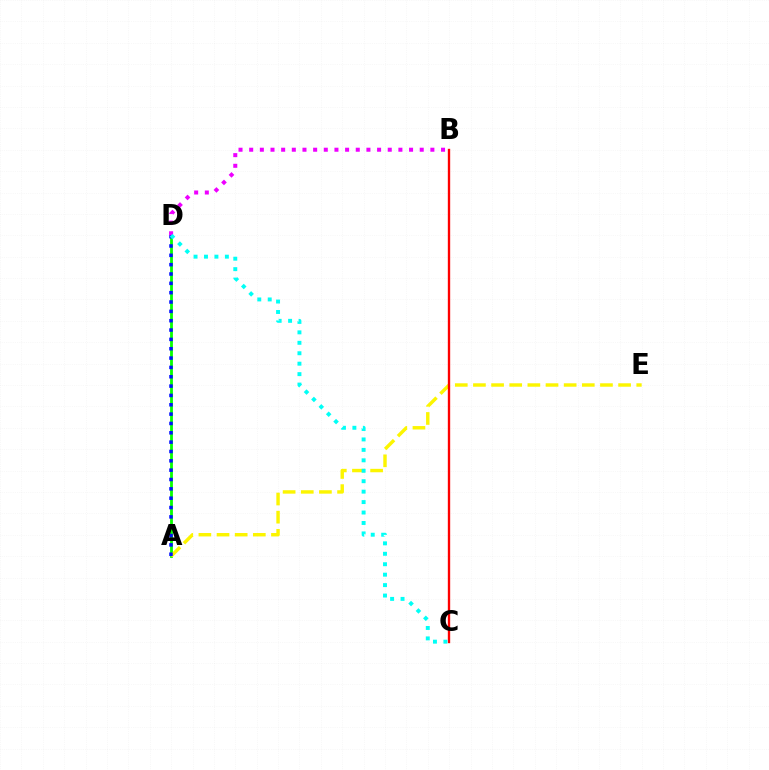{('A', 'D'): [{'color': '#08ff00', 'line_style': 'solid', 'thickness': 2.02}, {'color': '#0010ff', 'line_style': 'dotted', 'thickness': 2.54}], ('A', 'E'): [{'color': '#fcf500', 'line_style': 'dashed', 'thickness': 2.47}], ('B', 'D'): [{'color': '#ee00ff', 'line_style': 'dotted', 'thickness': 2.9}], ('B', 'C'): [{'color': '#ff0000', 'line_style': 'solid', 'thickness': 1.7}], ('C', 'D'): [{'color': '#00fff6', 'line_style': 'dotted', 'thickness': 2.84}]}